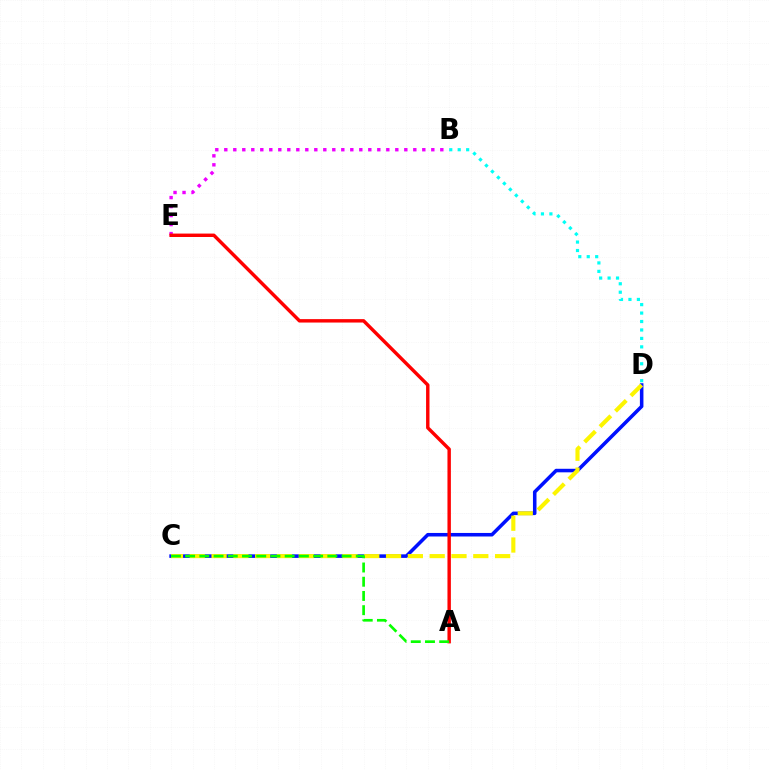{('C', 'D'): [{'color': '#0010ff', 'line_style': 'solid', 'thickness': 2.55}, {'color': '#fcf500', 'line_style': 'dashed', 'thickness': 2.96}], ('B', 'E'): [{'color': '#ee00ff', 'line_style': 'dotted', 'thickness': 2.45}], ('A', 'E'): [{'color': '#ff0000', 'line_style': 'solid', 'thickness': 2.46}], ('A', 'C'): [{'color': '#08ff00', 'line_style': 'dashed', 'thickness': 1.93}], ('B', 'D'): [{'color': '#00fff6', 'line_style': 'dotted', 'thickness': 2.3}]}